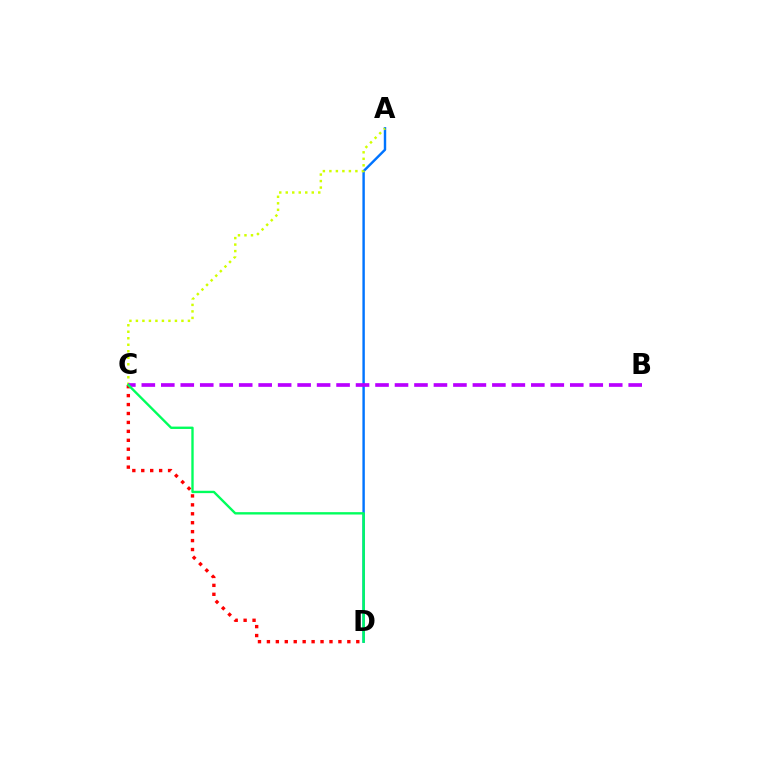{('A', 'D'): [{'color': '#0074ff', 'line_style': 'solid', 'thickness': 1.74}], ('A', 'C'): [{'color': '#d1ff00', 'line_style': 'dotted', 'thickness': 1.77}], ('B', 'C'): [{'color': '#b900ff', 'line_style': 'dashed', 'thickness': 2.65}], ('C', 'D'): [{'color': '#ff0000', 'line_style': 'dotted', 'thickness': 2.43}, {'color': '#00ff5c', 'line_style': 'solid', 'thickness': 1.7}]}